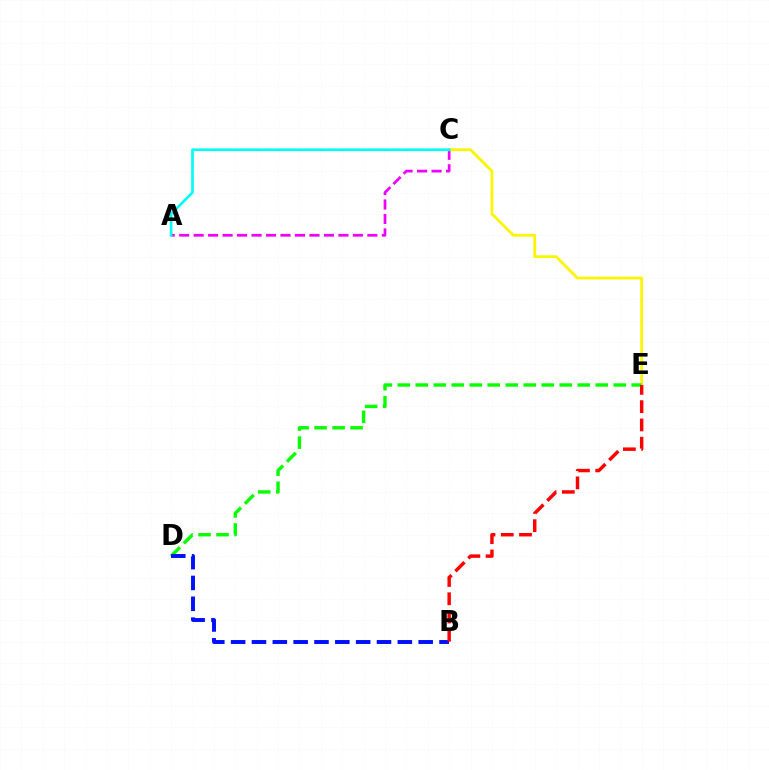{('A', 'C'): [{'color': '#ee00ff', 'line_style': 'dashed', 'thickness': 1.97}, {'color': '#00fff6', 'line_style': 'solid', 'thickness': 1.95}], ('C', 'E'): [{'color': '#fcf500', 'line_style': 'solid', 'thickness': 2.0}], ('D', 'E'): [{'color': '#08ff00', 'line_style': 'dashed', 'thickness': 2.44}], ('B', 'D'): [{'color': '#0010ff', 'line_style': 'dashed', 'thickness': 2.83}], ('B', 'E'): [{'color': '#ff0000', 'line_style': 'dashed', 'thickness': 2.48}]}